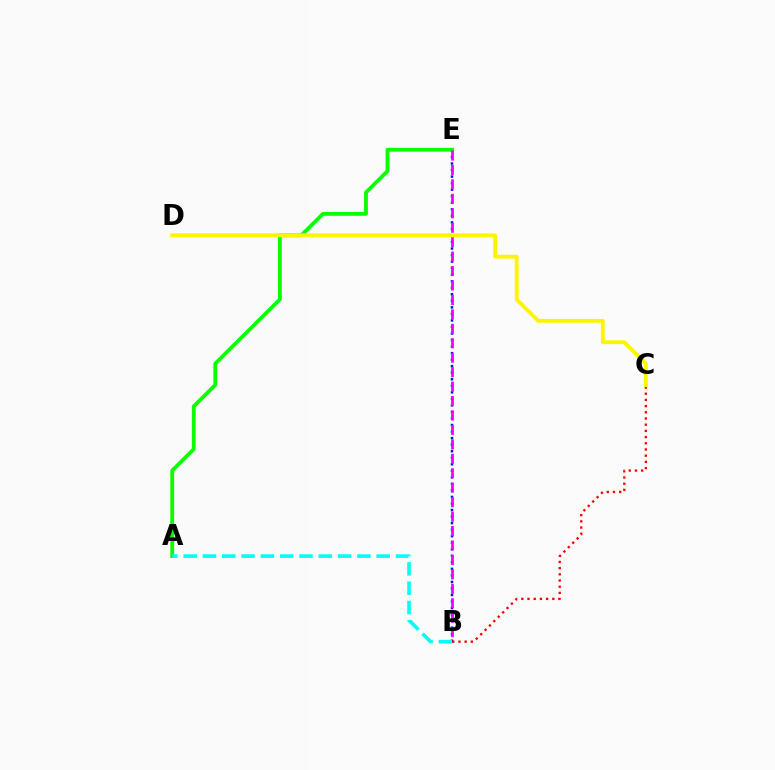{('B', 'E'): [{'color': '#0010ff', 'line_style': 'dotted', 'thickness': 1.78}, {'color': '#ee00ff', 'line_style': 'dashed', 'thickness': 1.96}], ('A', 'E'): [{'color': '#08ff00', 'line_style': 'solid', 'thickness': 2.74}], ('A', 'B'): [{'color': '#00fff6', 'line_style': 'dashed', 'thickness': 2.62}], ('B', 'C'): [{'color': '#ff0000', 'line_style': 'dotted', 'thickness': 1.68}], ('C', 'D'): [{'color': '#fcf500', 'line_style': 'solid', 'thickness': 2.77}]}